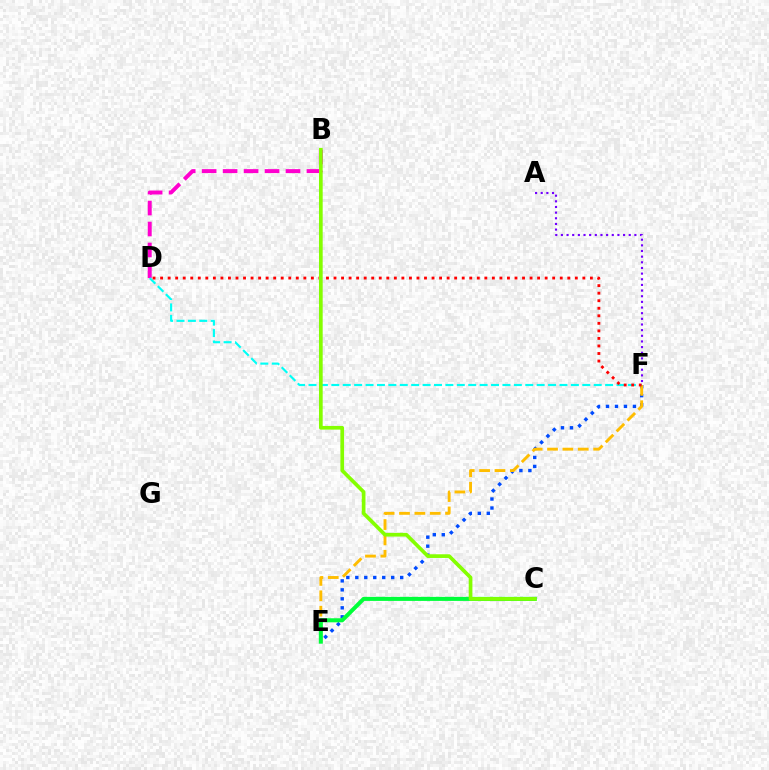{('E', 'F'): [{'color': '#004bff', 'line_style': 'dotted', 'thickness': 2.44}, {'color': '#ffbd00', 'line_style': 'dashed', 'thickness': 2.09}], ('A', 'F'): [{'color': '#7200ff', 'line_style': 'dotted', 'thickness': 1.54}], ('B', 'D'): [{'color': '#ff00cf', 'line_style': 'dashed', 'thickness': 2.85}], ('C', 'E'): [{'color': '#00ff39', 'line_style': 'solid', 'thickness': 2.91}], ('D', 'F'): [{'color': '#00fff6', 'line_style': 'dashed', 'thickness': 1.55}, {'color': '#ff0000', 'line_style': 'dotted', 'thickness': 2.05}], ('B', 'C'): [{'color': '#84ff00', 'line_style': 'solid', 'thickness': 2.66}]}